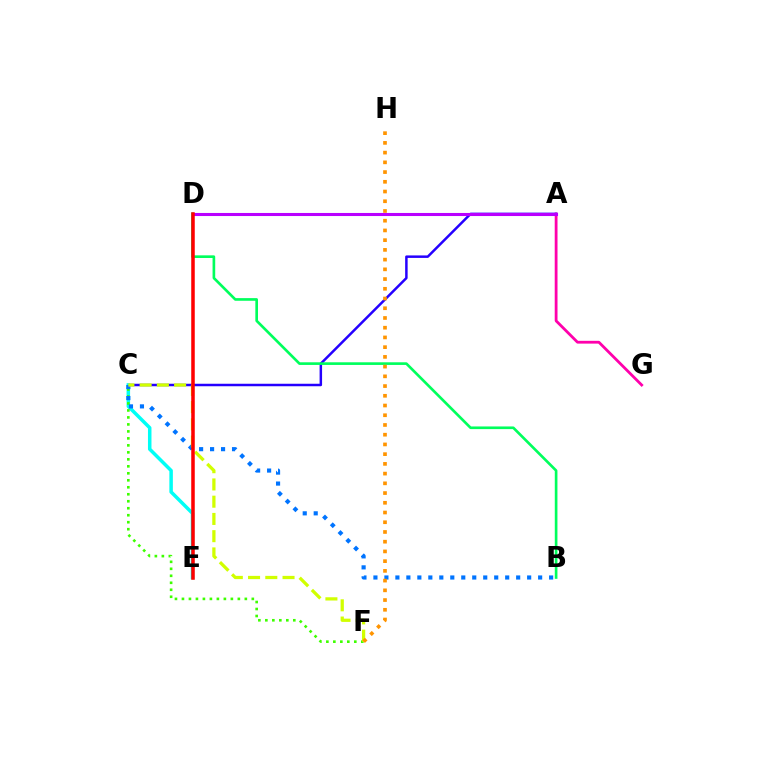{('A', 'G'): [{'color': '#ff00ac', 'line_style': 'solid', 'thickness': 2.01}], ('A', 'C'): [{'color': '#2500ff', 'line_style': 'solid', 'thickness': 1.79}], ('C', 'E'): [{'color': '#00fff6', 'line_style': 'solid', 'thickness': 2.52}], ('A', 'D'): [{'color': '#b900ff', 'line_style': 'solid', 'thickness': 2.21}], ('C', 'F'): [{'color': '#3dff00', 'line_style': 'dotted', 'thickness': 1.9}, {'color': '#d1ff00', 'line_style': 'dashed', 'thickness': 2.34}], ('B', 'D'): [{'color': '#00ff5c', 'line_style': 'solid', 'thickness': 1.91}], ('B', 'C'): [{'color': '#0074ff', 'line_style': 'dotted', 'thickness': 2.98}], ('F', 'H'): [{'color': '#ff9400', 'line_style': 'dotted', 'thickness': 2.64}], ('D', 'E'): [{'color': '#ff0000', 'line_style': 'solid', 'thickness': 2.53}]}